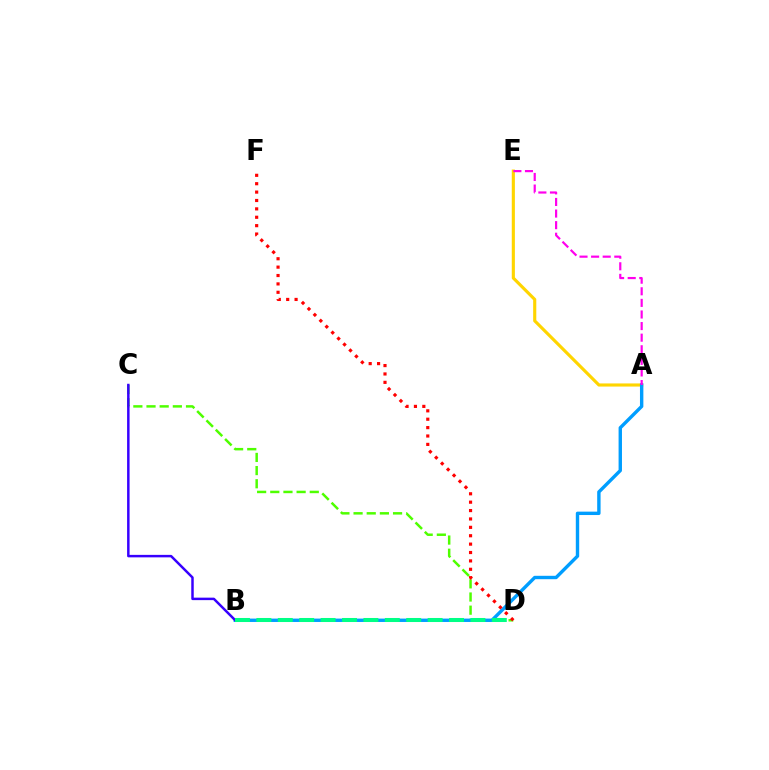{('A', 'E'): [{'color': '#ffd500', 'line_style': 'solid', 'thickness': 2.26}, {'color': '#ff00ed', 'line_style': 'dashed', 'thickness': 1.58}], ('C', 'D'): [{'color': '#4fff00', 'line_style': 'dashed', 'thickness': 1.79}], ('A', 'B'): [{'color': '#009eff', 'line_style': 'solid', 'thickness': 2.44}], ('B', 'C'): [{'color': '#3700ff', 'line_style': 'solid', 'thickness': 1.78}], ('B', 'D'): [{'color': '#00ff86', 'line_style': 'dashed', 'thickness': 2.91}], ('D', 'F'): [{'color': '#ff0000', 'line_style': 'dotted', 'thickness': 2.28}]}